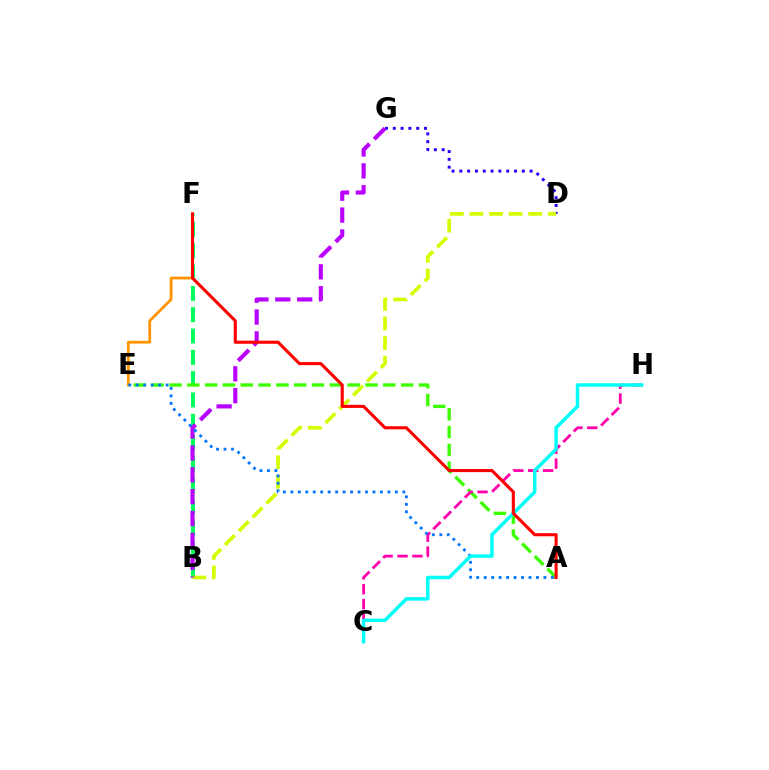{('D', 'G'): [{'color': '#2500ff', 'line_style': 'dotted', 'thickness': 2.12}], ('B', 'F'): [{'color': '#00ff5c', 'line_style': 'dashed', 'thickness': 2.9}], ('A', 'E'): [{'color': '#3dff00', 'line_style': 'dashed', 'thickness': 2.42}, {'color': '#0074ff', 'line_style': 'dotted', 'thickness': 2.03}], ('B', 'D'): [{'color': '#d1ff00', 'line_style': 'dashed', 'thickness': 2.66}], ('E', 'F'): [{'color': '#ff9400', 'line_style': 'solid', 'thickness': 1.99}], ('B', 'G'): [{'color': '#b900ff', 'line_style': 'dashed', 'thickness': 2.97}], ('C', 'H'): [{'color': '#ff00ac', 'line_style': 'dashed', 'thickness': 2.02}, {'color': '#00fff6', 'line_style': 'solid', 'thickness': 2.5}], ('A', 'F'): [{'color': '#ff0000', 'line_style': 'solid', 'thickness': 2.24}]}